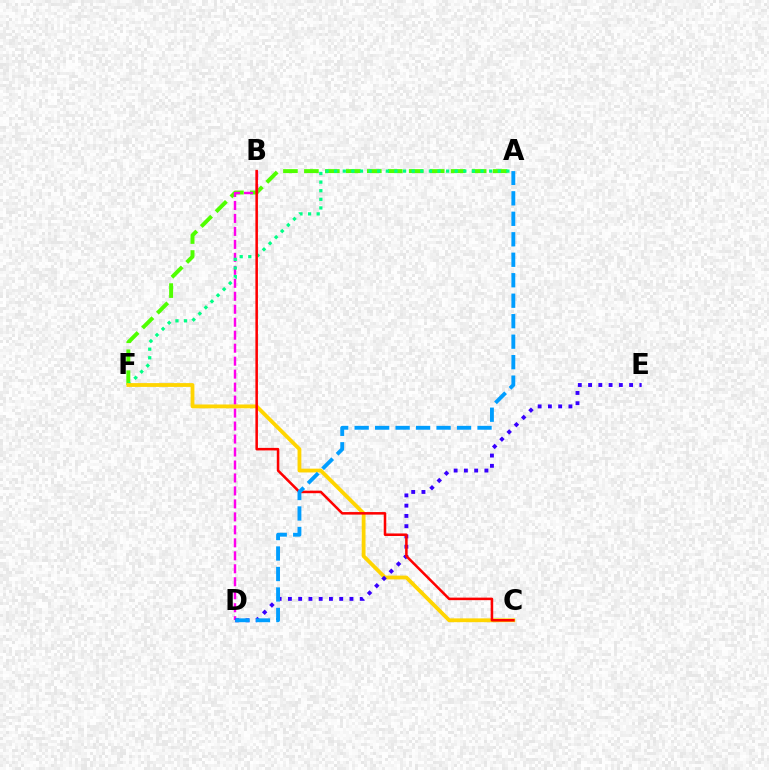{('A', 'F'): [{'color': '#4fff00', 'line_style': 'dashed', 'thickness': 2.85}, {'color': '#00ff86', 'line_style': 'dotted', 'thickness': 2.34}], ('B', 'D'): [{'color': '#ff00ed', 'line_style': 'dashed', 'thickness': 1.76}], ('C', 'F'): [{'color': '#ffd500', 'line_style': 'solid', 'thickness': 2.74}], ('D', 'E'): [{'color': '#3700ff', 'line_style': 'dotted', 'thickness': 2.79}], ('B', 'C'): [{'color': '#ff0000', 'line_style': 'solid', 'thickness': 1.83}], ('A', 'D'): [{'color': '#009eff', 'line_style': 'dashed', 'thickness': 2.78}]}